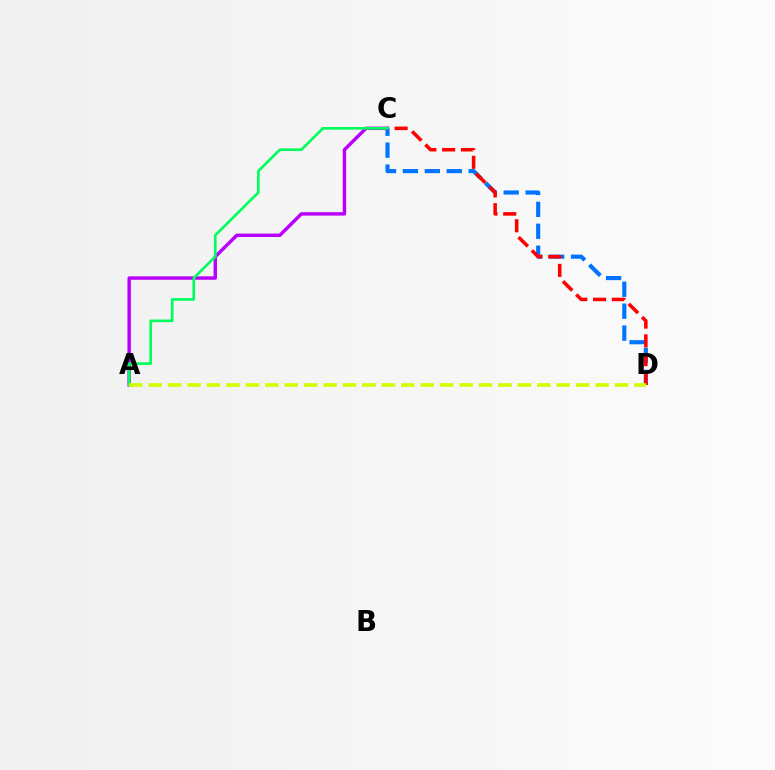{('C', 'D'): [{'color': '#0074ff', 'line_style': 'dashed', 'thickness': 2.98}, {'color': '#ff0000', 'line_style': 'dashed', 'thickness': 2.55}], ('A', 'C'): [{'color': '#b900ff', 'line_style': 'solid', 'thickness': 2.47}, {'color': '#00ff5c', 'line_style': 'solid', 'thickness': 1.92}], ('A', 'D'): [{'color': '#d1ff00', 'line_style': 'dashed', 'thickness': 2.64}]}